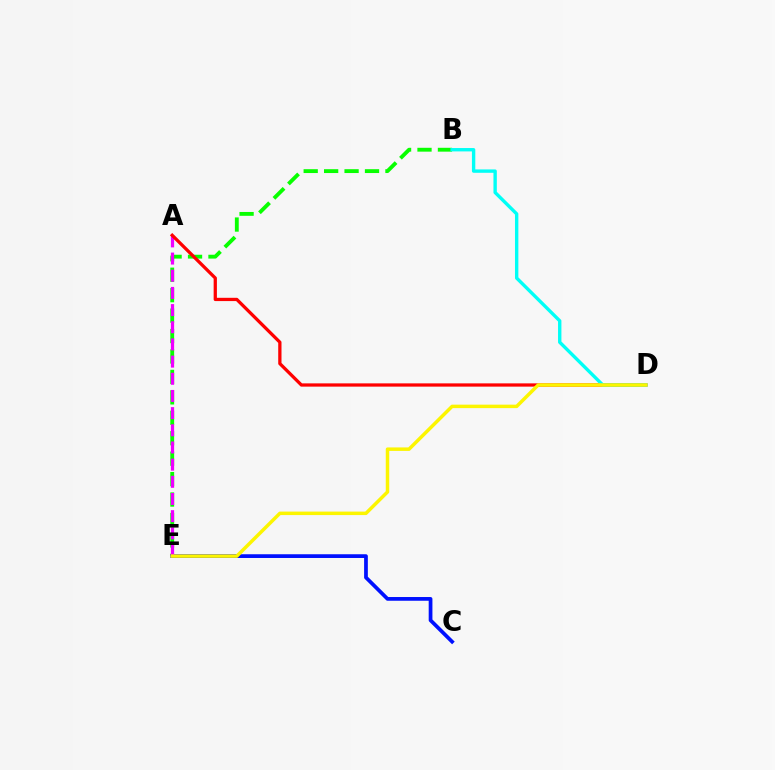{('B', 'E'): [{'color': '#08ff00', 'line_style': 'dashed', 'thickness': 2.78}], ('C', 'E'): [{'color': '#0010ff', 'line_style': 'solid', 'thickness': 2.69}], ('A', 'E'): [{'color': '#ee00ff', 'line_style': 'dashed', 'thickness': 2.33}], ('A', 'D'): [{'color': '#ff0000', 'line_style': 'solid', 'thickness': 2.35}], ('B', 'D'): [{'color': '#00fff6', 'line_style': 'solid', 'thickness': 2.43}], ('D', 'E'): [{'color': '#fcf500', 'line_style': 'solid', 'thickness': 2.5}]}